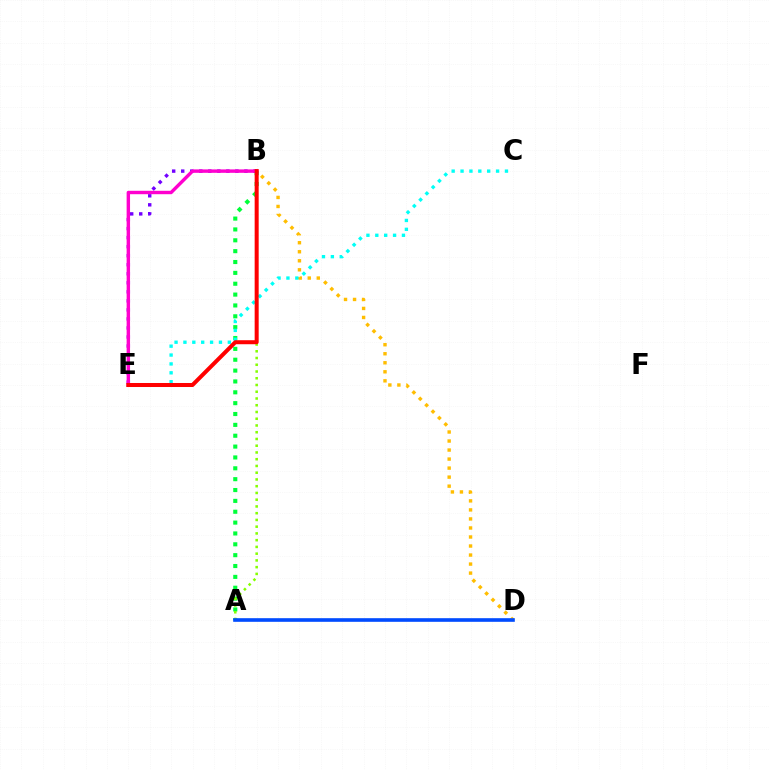{('A', 'B'): [{'color': '#00ff39', 'line_style': 'dotted', 'thickness': 2.95}, {'color': '#84ff00', 'line_style': 'dotted', 'thickness': 1.83}], ('B', 'D'): [{'color': '#ffbd00', 'line_style': 'dotted', 'thickness': 2.45}], ('C', 'E'): [{'color': '#00fff6', 'line_style': 'dotted', 'thickness': 2.41}], ('B', 'E'): [{'color': '#7200ff', 'line_style': 'dotted', 'thickness': 2.45}, {'color': '#ff00cf', 'line_style': 'solid', 'thickness': 2.46}, {'color': '#ff0000', 'line_style': 'solid', 'thickness': 2.89}], ('A', 'D'): [{'color': '#004bff', 'line_style': 'solid', 'thickness': 2.61}]}